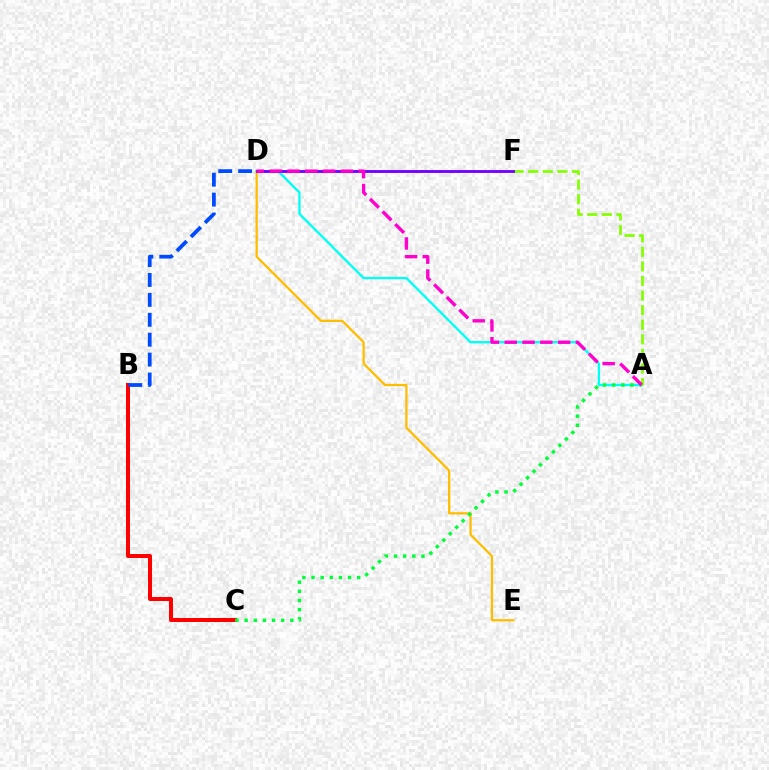{('B', 'C'): [{'color': '#ff0000', 'line_style': 'solid', 'thickness': 2.88}], ('D', 'E'): [{'color': '#ffbd00', 'line_style': 'solid', 'thickness': 1.63}], ('A', 'D'): [{'color': '#00fff6', 'line_style': 'solid', 'thickness': 1.67}, {'color': '#ff00cf', 'line_style': 'dashed', 'thickness': 2.42}], ('B', 'D'): [{'color': '#004bff', 'line_style': 'dashed', 'thickness': 2.71}], ('A', 'F'): [{'color': '#84ff00', 'line_style': 'dashed', 'thickness': 1.98}], ('A', 'C'): [{'color': '#00ff39', 'line_style': 'dotted', 'thickness': 2.48}], ('D', 'F'): [{'color': '#7200ff', 'line_style': 'solid', 'thickness': 2.05}]}